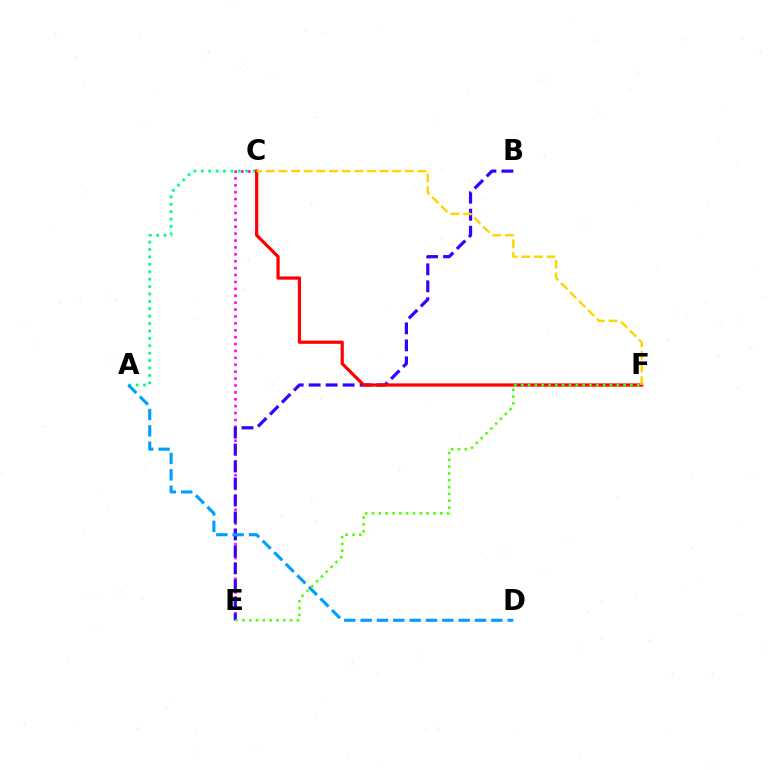{('C', 'E'): [{'color': '#ff00ed', 'line_style': 'dotted', 'thickness': 1.88}], ('A', 'C'): [{'color': '#00ff86', 'line_style': 'dotted', 'thickness': 2.01}], ('B', 'E'): [{'color': '#3700ff', 'line_style': 'dashed', 'thickness': 2.31}], ('A', 'D'): [{'color': '#009eff', 'line_style': 'dashed', 'thickness': 2.22}], ('C', 'F'): [{'color': '#ff0000', 'line_style': 'solid', 'thickness': 2.32}, {'color': '#ffd500', 'line_style': 'dashed', 'thickness': 1.72}], ('E', 'F'): [{'color': '#4fff00', 'line_style': 'dotted', 'thickness': 1.85}]}